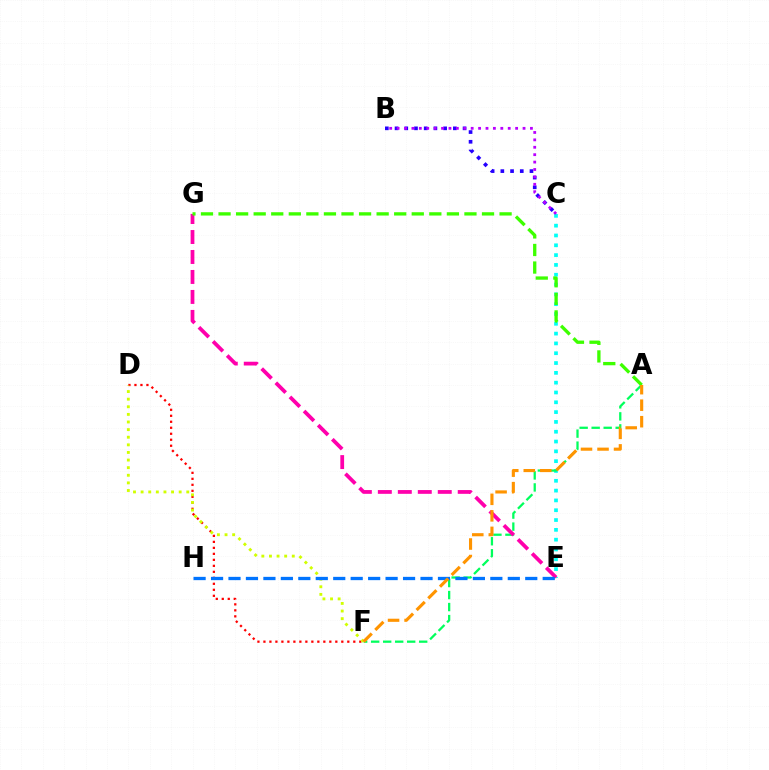{('C', 'E'): [{'color': '#00fff6', 'line_style': 'dotted', 'thickness': 2.67}], ('B', 'C'): [{'color': '#2500ff', 'line_style': 'dotted', 'thickness': 2.64}, {'color': '#b900ff', 'line_style': 'dotted', 'thickness': 2.01}], ('D', 'F'): [{'color': '#ff0000', 'line_style': 'dotted', 'thickness': 1.63}, {'color': '#d1ff00', 'line_style': 'dotted', 'thickness': 2.07}], ('A', 'F'): [{'color': '#00ff5c', 'line_style': 'dashed', 'thickness': 1.63}, {'color': '#ff9400', 'line_style': 'dashed', 'thickness': 2.24}], ('E', 'G'): [{'color': '#ff00ac', 'line_style': 'dashed', 'thickness': 2.71}], ('E', 'H'): [{'color': '#0074ff', 'line_style': 'dashed', 'thickness': 2.37}], ('A', 'G'): [{'color': '#3dff00', 'line_style': 'dashed', 'thickness': 2.39}]}